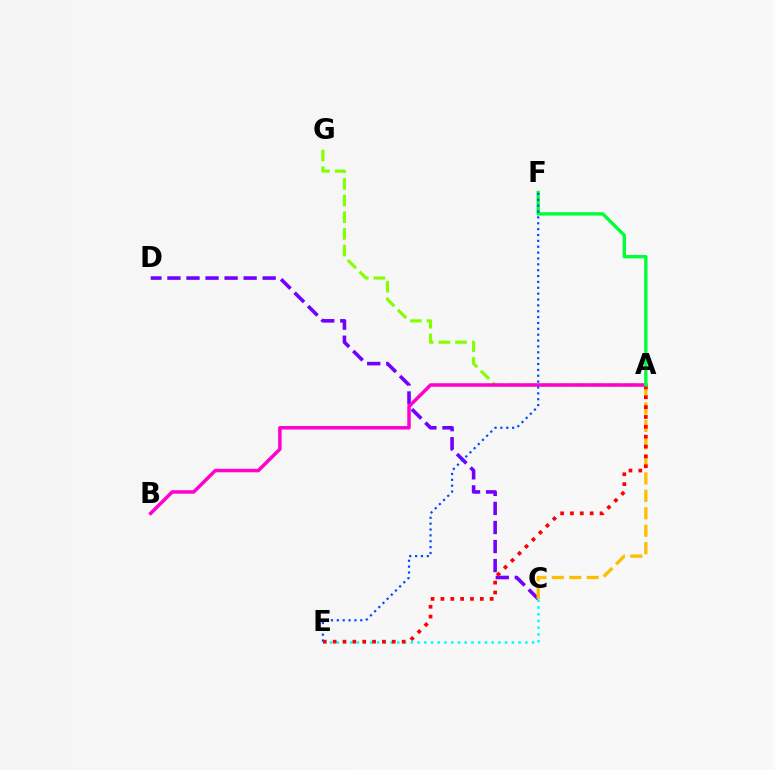{('C', 'D'): [{'color': '#7200ff', 'line_style': 'dashed', 'thickness': 2.59}], ('C', 'E'): [{'color': '#00fff6', 'line_style': 'dotted', 'thickness': 1.83}], ('A', 'G'): [{'color': '#84ff00', 'line_style': 'dashed', 'thickness': 2.26}], ('A', 'B'): [{'color': '#ff00cf', 'line_style': 'solid', 'thickness': 2.52}], ('A', 'C'): [{'color': '#ffbd00', 'line_style': 'dashed', 'thickness': 2.37}], ('A', 'E'): [{'color': '#ff0000', 'line_style': 'dotted', 'thickness': 2.68}], ('A', 'F'): [{'color': '#00ff39', 'line_style': 'solid', 'thickness': 2.43}], ('E', 'F'): [{'color': '#004bff', 'line_style': 'dotted', 'thickness': 1.59}]}